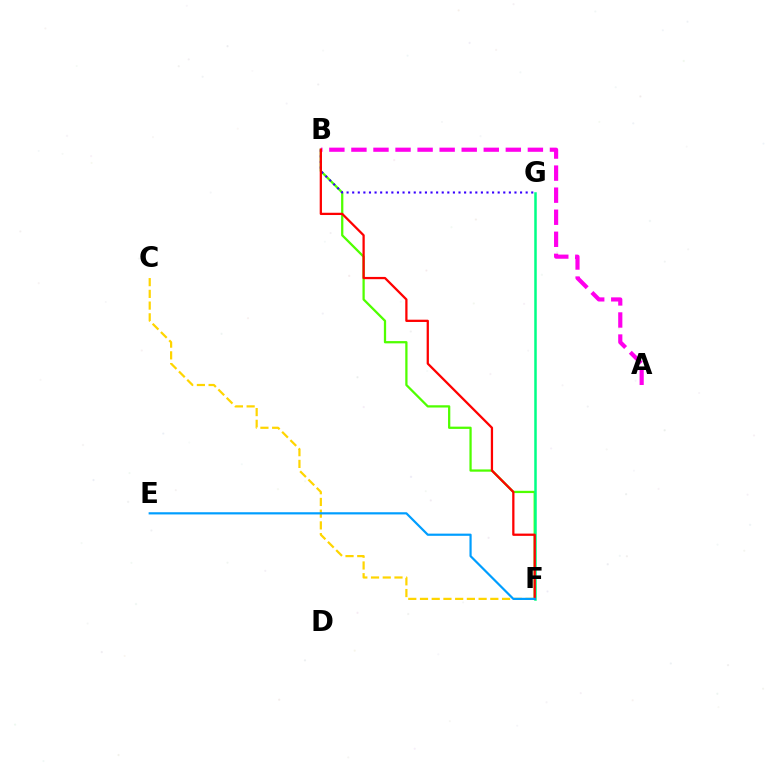{('B', 'F'): [{'color': '#4fff00', 'line_style': 'solid', 'thickness': 1.63}, {'color': '#ff0000', 'line_style': 'solid', 'thickness': 1.63}], ('B', 'G'): [{'color': '#3700ff', 'line_style': 'dotted', 'thickness': 1.52}], ('A', 'B'): [{'color': '#ff00ed', 'line_style': 'dashed', 'thickness': 3.0}], ('F', 'G'): [{'color': '#00ff86', 'line_style': 'solid', 'thickness': 1.81}], ('C', 'F'): [{'color': '#ffd500', 'line_style': 'dashed', 'thickness': 1.59}], ('E', 'F'): [{'color': '#009eff', 'line_style': 'solid', 'thickness': 1.58}]}